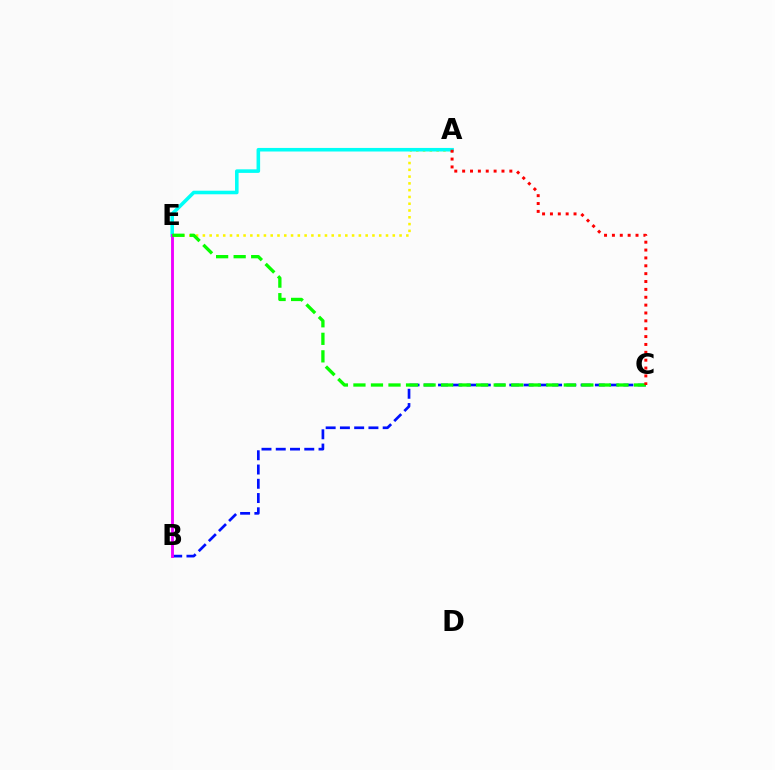{('B', 'C'): [{'color': '#0010ff', 'line_style': 'dashed', 'thickness': 1.94}], ('A', 'E'): [{'color': '#fcf500', 'line_style': 'dotted', 'thickness': 1.84}, {'color': '#00fff6', 'line_style': 'solid', 'thickness': 2.57}], ('B', 'E'): [{'color': '#ee00ff', 'line_style': 'solid', 'thickness': 2.07}], ('C', 'E'): [{'color': '#08ff00', 'line_style': 'dashed', 'thickness': 2.38}], ('A', 'C'): [{'color': '#ff0000', 'line_style': 'dotted', 'thickness': 2.14}]}